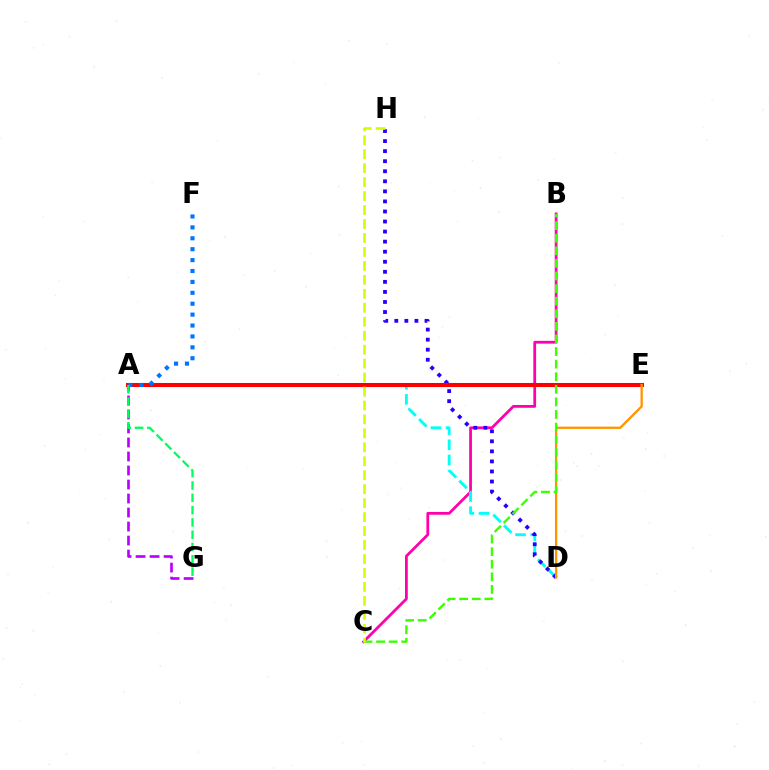{('B', 'C'): [{'color': '#ff00ac', 'line_style': 'solid', 'thickness': 1.99}, {'color': '#3dff00', 'line_style': 'dashed', 'thickness': 1.71}], ('A', 'D'): [{'color': '#00fff6', 'line_style': 'dashed', 'thickness': 2.06}], ('A', 'G'): [{'color': '#b900ff', 'line_style': 'dashed', 'thickness': 1.9}, {'color': '#00ff5c', 'line_style': 'dashed', 'thickness': 1.67}], ('D', 'H'): [{'color': '#2500ff', 'line_style': 'dotted', 'thickness': 2.73}], ('A', 'E'): [{'color': '#ff0000', 'line_style': 'solid', 'thickness': 2.91}], ('A', 'F'): [{'color': '#0074ff', 'line_style': 'dotted', 'thickness': 2.96}], ('D', 'E'): [{'color': '#ff9400', 'line_style': 'solid', 'thickness': 1.66}], ('C', 'H'): [{'color': '#d1ff00', 'line_style': 'dashed', 'thickness': 1.9}]}